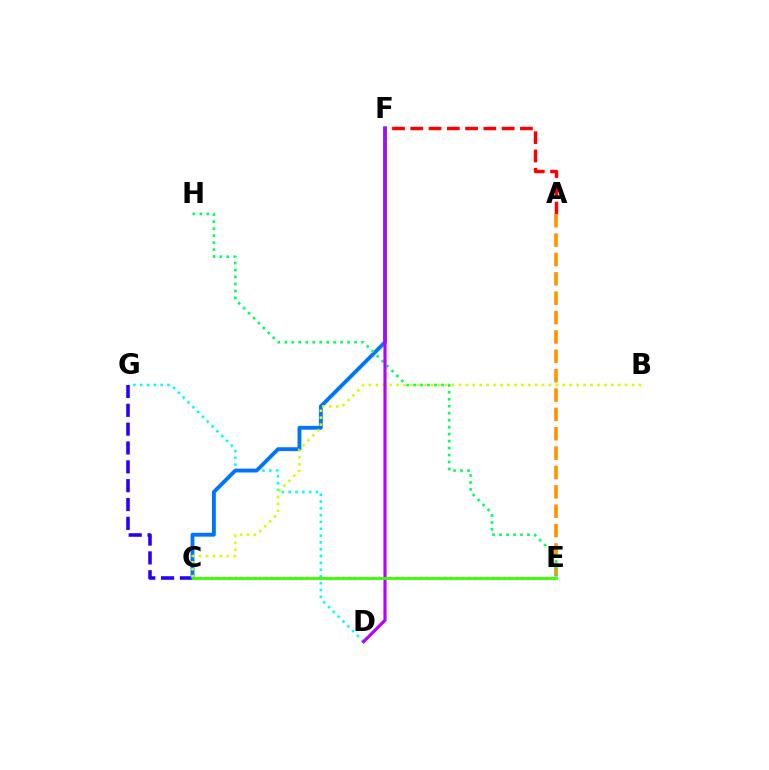{('D', 'G'): [{'color': '#00fff6', 'line_style': 'dotted', 'thickness': 1.85}], ('C', 'E'): [{'color': '#ff00ac', 'line_style': 'dotted', 'thickness': 1.62}, {'color': '#3dff00', 'line_style': 'solid', 'thickness': 2.07}], ('A', 'F'): [{'color': '#ff0000', 'line_style': 'dashed', 'thickness': 2.48}], ('C', 'G'): [{'color': '#2500ff', 'line_style': 'dashed', 'thickness': 2.56}], ('C', 'F'): [{'color': '#0074ff', 'line_style': 'solid', 'thickness': 2.77}], ('A', 'E'): [{'color': '#ff9400', 'line_style': 'dashed', 'thickness': 2.63}], ('E', 'H'): [{'color': '#00ff5c', 'line_style': 'dotted', 'thickness': 1.89}], ('B', 'C'): [{'color': '#d1ff00', 'line_style': 'dotted', 'thickness': 1.88}], ('D', 'F'): [{'color': '#b900ff', 'line_style': 'solid', 'thickness': 2.29}]}